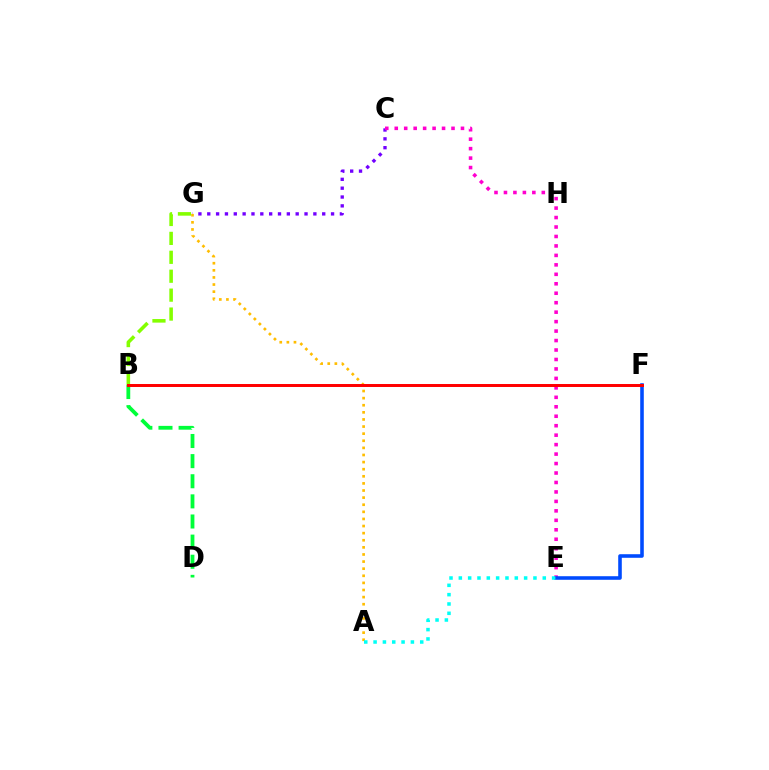{('C', 'G'): [{'color': '#7200ff', 'line_style': 'dotted', 'thickness': 2.4}], ('B', 'G'): [{'color': '#84ff00', 'line_style': 'dashed', 'thickness': 2.57}], ('B', 'D'): [{'color': '#00ff39', 'line_style': 'dashed', 'thickness': 2.73}], ('C', 'E'): [{'color': '#ff00cf', 'line_style': 'dotted', 'thickness': 2.57}], ('E', 'F'): [{'color': '#004bff', 'line_style': 'solid', 'thickness': 2.58}], ('A', 'G'): [{'color': '#ffbd00', 'line_style': 'dotted', 'thickness': 1.93}], ('A', 'E'): [{'color': '#00fff6', 'line_style': 'dotted', 'thickness': 2.53}], ('B', 'F'): [{'color': '#ff0000', 'line_style': 'solid', 'thickness': 2.14}]}